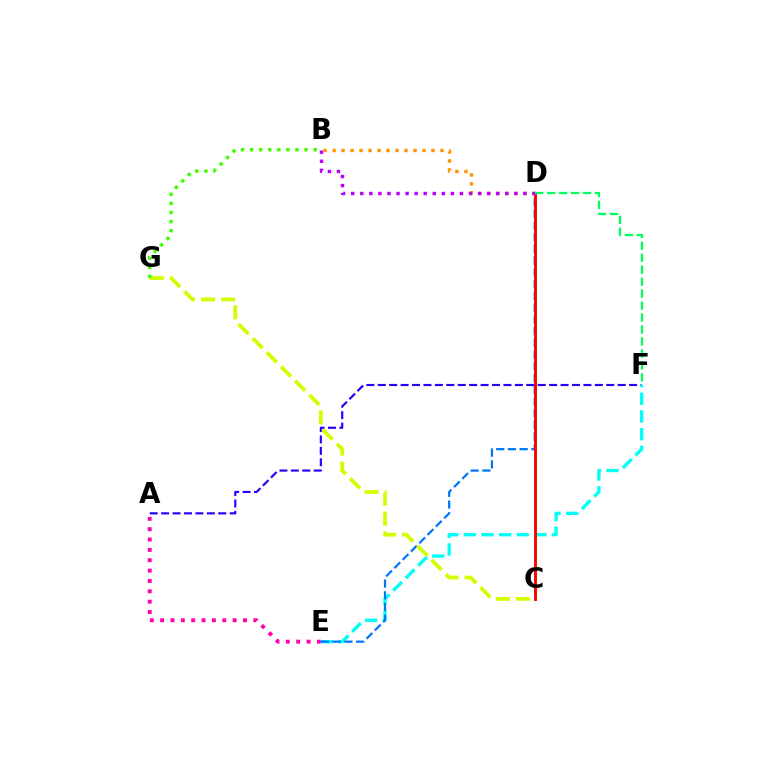{('A', 'F'): [{'color': '#2500ff', 'line_style': 'dashed', 'thickness': 1.55}], ('A', 'E'): [{'color': '#ff00ac', 'line_style': 'dotted', 'thickness': 2.81}], ('B', 'D'): [{'color': '#ff9400', 'line_style': 'dotted', 'thickness': 2.44}, {'color': '#b900ff', 'line_style': 'dotted', 'thickness': 2.46}], ('E', 'F'): [{'color': '#00fff6', 'line_style': 'dashed', 'thickness': 2.4}], ('D', 'E'): [{'color': '#0074ff', 'line_style': 'dashed', 'thickness': 1.59}], ('C', 'D'): [{'color': '#ff0000', 'line_style': 'solid', 'thickness': 2.09}], ('D', 'F'): [{'color': '#00ff5c', 'line_style': 'dashed', 'thickness': 1.63}], ('C', 'G'): [{'color': '#d1ff00', 'line_style': 'dashed', 'thickness': 2.73}], ('B', 'G'): [{'color': '#3dff00', 'line_style': 'dotted', 'thickness': 2.47}]}